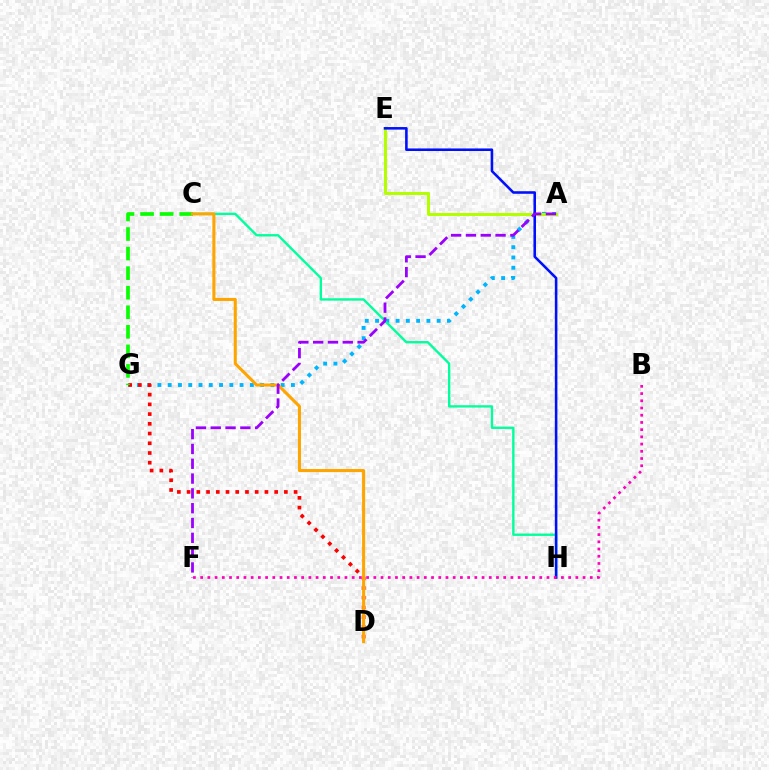{('A', 'G'): [{'color': '#00b5ff', 'line_style': 'dotted', 'thickness': 2.79}], ('A', 'E'): [{'color': '#b3ff00', 'line_style': 'solid', 'thickness': 2.17}], ('D', 'G'): [{'color': '#ff0000', 'line_style': 'dotted', 'thickness': 2.64}], ('C', 'G'): [{'color': '#08ff00', 'line_style': 'dashed', 'thickness': 2.66}], ('C', 'H'): [{'color': '#00ff9d', 'line_style': 'solid', 'thickness': 1.7}], ('E', 'H'): [{'color': '#0010ff', 'line_style': 'solid', 'thickness': 1.85}], ('C', 'D'): [{'color': '#ffa500', 'line_style': 'solid', 'thickness': 2.2}], ('A', 'F'): [{'color': '#9b00ff', 'line_style': 'dashed', 'thickness': 2.01}], ('B', 'F'): [{'color': '#ff00bd', 'line_style': 'dotted', 'thickness': 1.96}]}